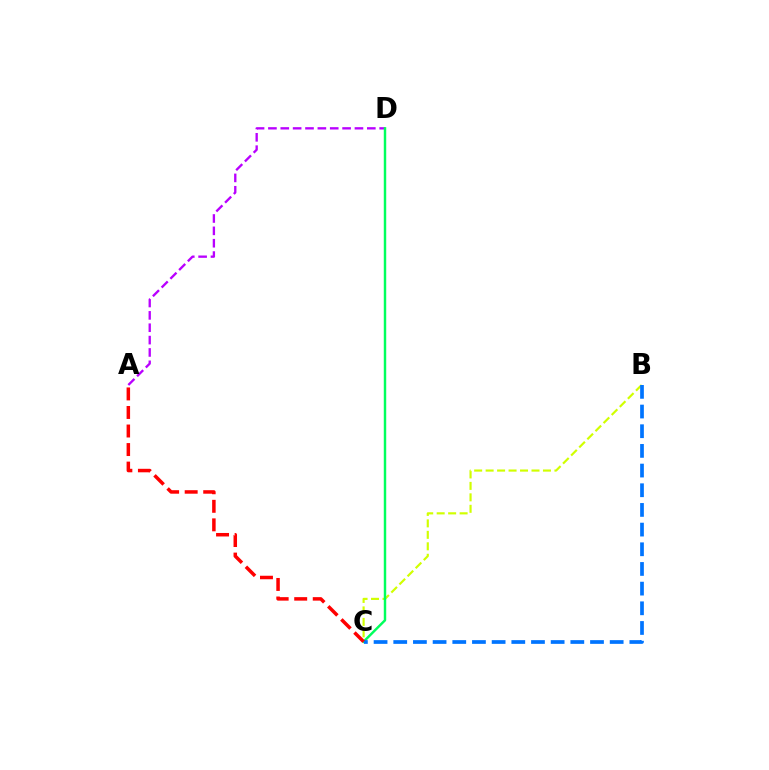{('B', 'C'): [{'color': '#d1ff00', 'line_style': 'dashed', 'thickness': 1.56}, {'color': '#0074ff', 'line_style': 'dashed', 'thickness': 2.67}], ('A', 'D'): [{'color': '#b900ff', 'line_style': 'dashed', 'thickness': 1.68}], ('C', 'D'): [{'color': '#00ff5c', 'line_style': 'solid', 'thickness': 1.76}], ('A', 'C'): [{'color': '#ff0000', 'line_style': 'dashed', 'thickness': 2.52}]}